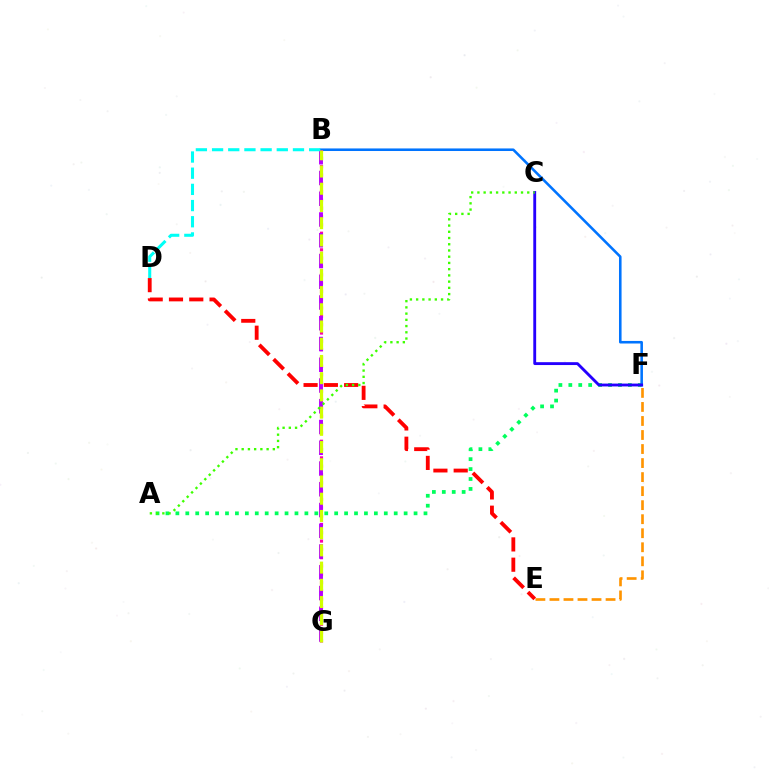{('A', 'F'): [{'color': '#00ff5c', 'line_style': 'dotted', 'thickness': 2.7}], ('E', 'F'): [{'color': '#ff9400', 'line_style': 'dashed', 'thickness': 1.91}], ('B', 'G'): [{'color': '#ff00ac', 'line_style': 'dotted', 'thickness': 2.26}, {'color': '#b900ff', 'line_style': 'dashed', 'thickness': 2.82}, {'color': '#d1ff00', 'line_style': 'dashed', 'thickness': 2.34}], ('B', 'F'): [{'color': '#0074ff', 'line_style': 'solid', 'thickness': 1.85}], ('D', 'E'): [{'color': '#ff0000', 'line_style': 'dashed', 'thickness': 2.76}], ('B', 'D'): [{'color': '#00fff6', 'line_style': 'dashed', 'thickness': 2.2}], ('C', 'F'): [{'color': '#2500ff', 'line_style': 'solid', 'thickness': 2.06}], ('A', 'C'): [{'color': '#3dff00', 'line_style': 'dotted', 'thickness': 1.69}]}